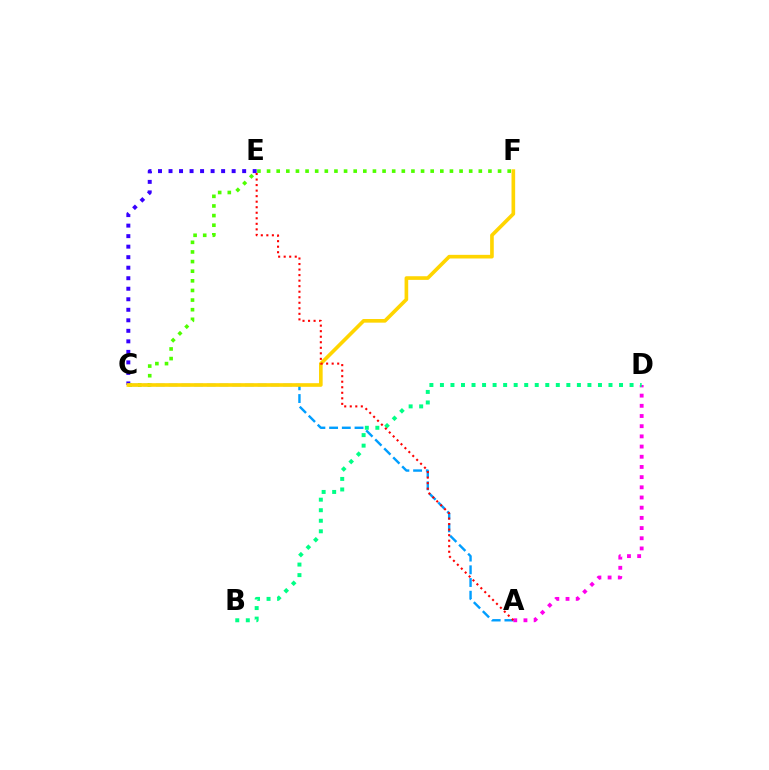{('C', 'E'): [{'color': '#3700ff', 'line_style': 'dotted', 'thickness': 2.86}], ('A', 'D'): [{'color': '#ff00ed', 'line_style': 'dotted', 'thickness': 2.77}], ('A', 'C'): [{'color': '#009eff', 'line_style': 'dashed', 'thickness': 1.73}], ('C', 'F'): [{'color': '#4fff00', 'line_style': 'dotted', 'thickness': 2.62}, {'color': '#ffd500', 'line_style': 'solid', 'thickness': 2.62}], ('B', 'D'): [{'color': '#00ff86', 'line_style': 'dotted', 'thickness': 2.86}], ('A', 'E'): [{'color': '#ff0000', 'line_style': 'dotted', 'thickness': 1.5}]}